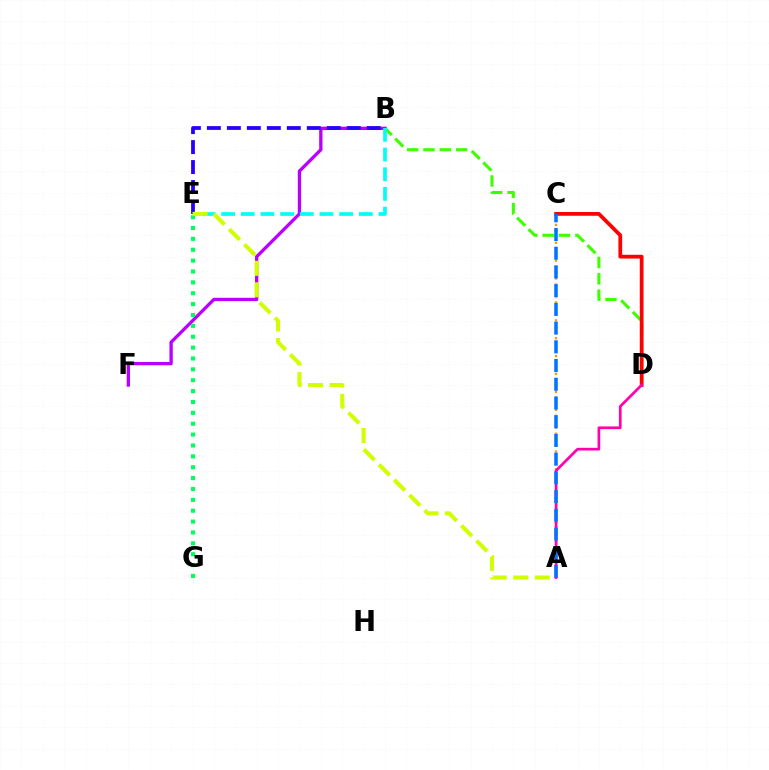{('B', 'D'): [{'color': '#3dff00', 'line_style': 'dashed', 'thickness': 2.22}], ('B', 'F'): [{'color': '#b900ff', 'line_style': 'solid', 'thickness': 2.38}], ('A', 'C'): [{'color': '#ff9400', 'line_style': 'dotted', 'thickness': 1.62}, {'color': '#0074ff', 'line_style': 'dashed', 'thickness': 2.54}], ('C', 'D'): [{'color': '#ff0000', 'line_style': 'solid', 'thickness': 2.7}], ('B', 'E'): [{'color': '#00fff6', 'line_style': 'dashed', 'thickness': 2.67}, {'color': '#2500ff', 'line_style': 'dashed', 'thickness': 2.71}], ('A', 'D'): [{'color': '#ff00ac', 'line_style': 'solid', 'thickness': 1.94}], ('E', 'G'): [{'color': '#00ff5c', 'line_style': 'dotted', 'thickness': 2.95}], ('A', 'E'): [{'color': '#d1ff00', 'line_style': 'dashed', 'thickness': 2.92}]}